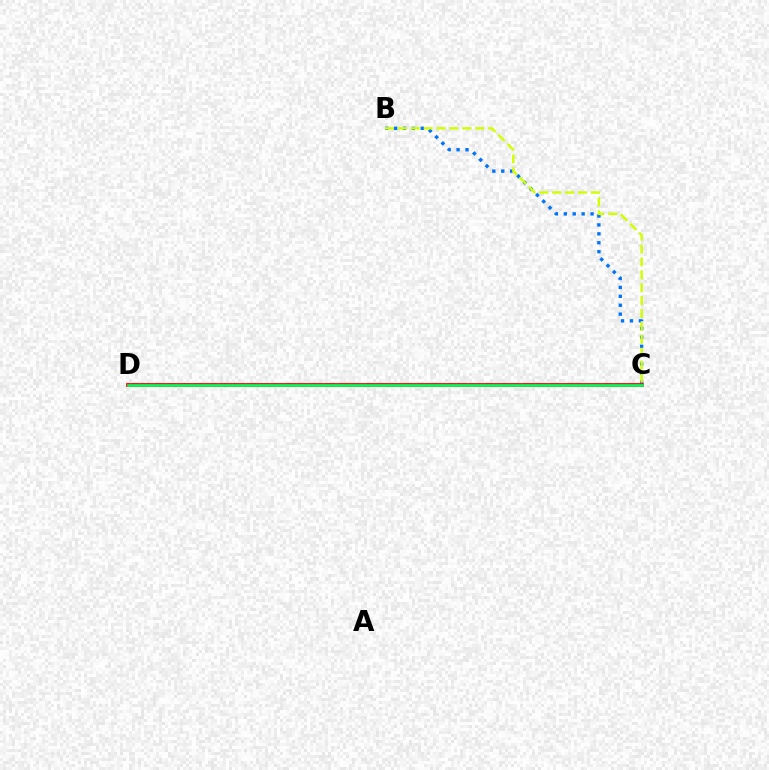{('B', 'C'): [{'color': '#0074ff', 'line_style': 'dotted', 'thickness': 2.42}, {'color': '#d1ff00', 'line_style': 'dashed', 'thickness': 1.75}], ('C', 'D'): [{'color': '#b900ff', 'line_style': 'dashed', 'thickness': 1.79}, {'color': '#ff0000', 'line_style': 'solid', 'thickness': 2.72}, {'color': '#00ff5c', 'line_style': 'solid', 'thickness': 1.91}]}